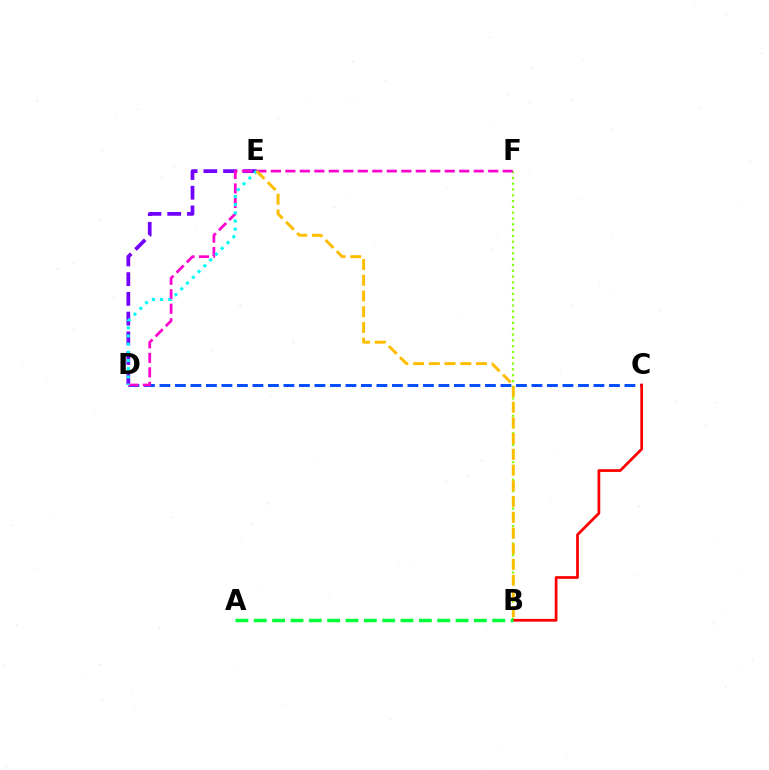{('B', 'F'): [{'color': '#84ff00', 'line_style': 'dotted', 'thickness': 1.58}], ('C', 'D'): [{'color': '#004bff', 'line_style': 'dashed', 'thickness': 2.11}], ('D', 'E'): [{'color': '#7200ff', 'line_style': 'dashed', 'thickness': 2.68}, {'color': '#00fff6', 'line_style': 'dotted', 'thickness': 2.22}], ('B', 'C'): [{'color': '#ff0000', 'line_style': 'solid', 'thickness': 1.99}], ('D', 'F'): [{'color': '#ff00cf', 'line_style': 'dashed', 'thickness': 1.97}], ('B', 'E'): [{'color': '#ffbd00', 'line_style': 'dashed', 'thickness': 2.14}], ('A', 'B'): [{'color': '#00ff39', 'line_style': 'dashed', 'thickness': 2.49}]}